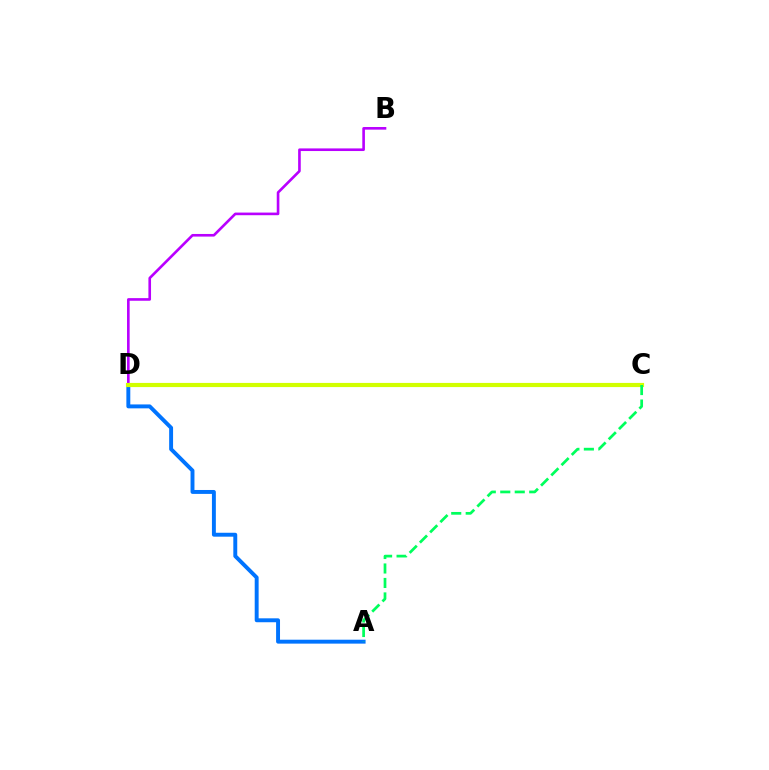{('A', 'D'): [{'color': '#0074ff', 'line_style': 'solid', 'thickness': 2.82}], ('B', 'D'): [{'color': '#b900ff', 'line_style': 'solid', 'thickness': 1.89}], ('C', 'D'): [{'color': '#ff0000', 'line_style': 'dotted', 'thickness': 2.69}, {'color': '#d1ff00', 'line_style': 'solid', 'thickness': 3.0}], ('A', 'C'): [{'color': '#00ff5c', 'line_style': 'dashed', 'thickness': 1.97}]}